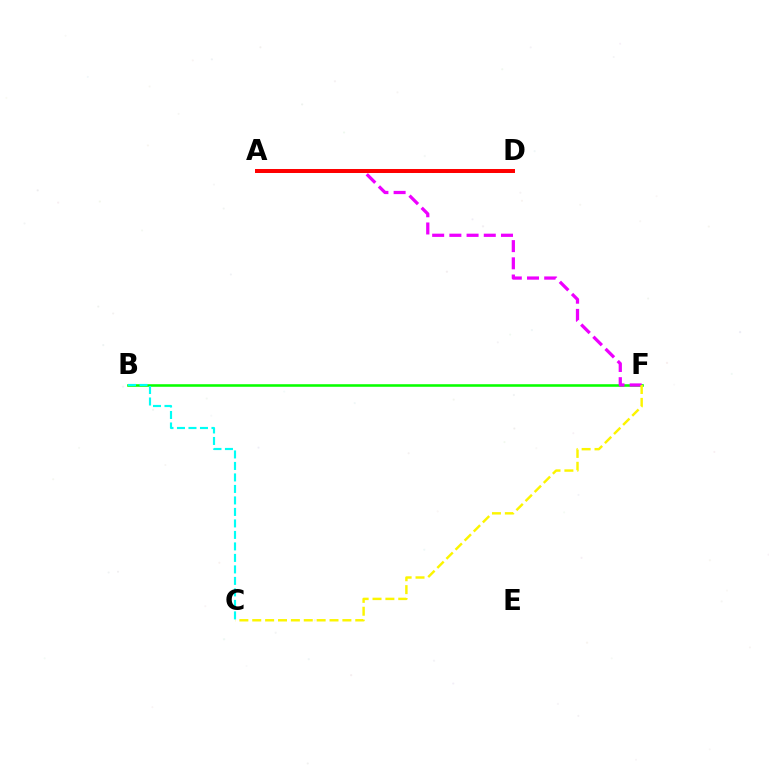{('B', 'F'): [{'color': '#08ff00', 'line_style': 'solid', 'thickness': 1.85}], ('A', 'D'): [{'color': '#0010ff', 'line_style': 'dotted', 'thickness': 1.9}, {'color': '#ff0000', 'line_style': 'solid', 'thickness': 2.86}], ('A', 'F'): [{'color': '#ee00ff', 'line_style': 'dashed', 'thickness': 2.34}], ('C', 'F'): [{'color': '#fcf500', 'line_style': 'dashed', 'thickness': 1.75}], ('B', 'C'): [{'color': '#00fff6', 'line_style': 'dashed', 'thickness': 1.56}]}